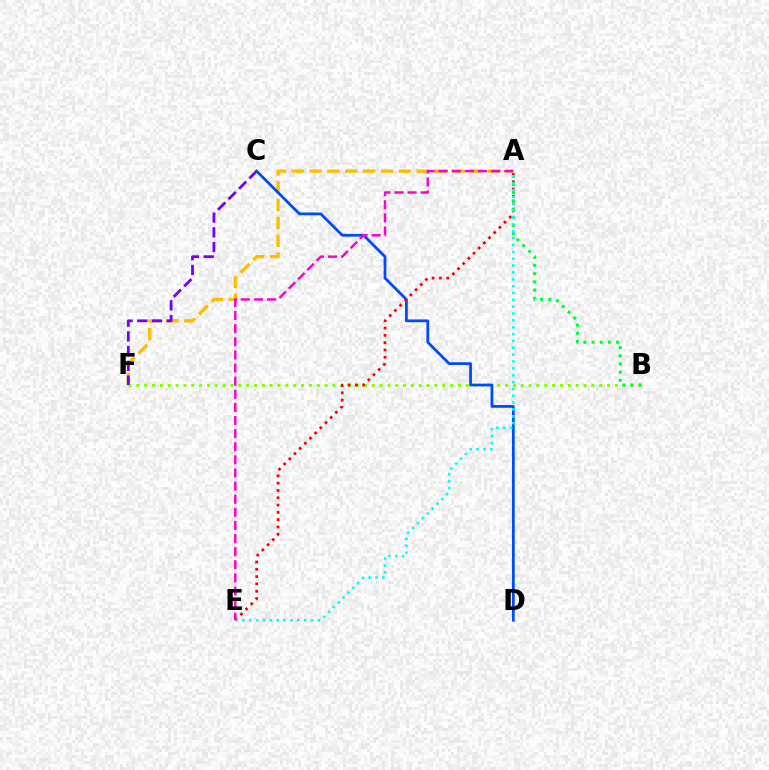{('A', 'F'): [{'color': '#ffbd00', 'line_style': 'dashed', 'thickness': 2.43}], ('B', 'F'): [{'color': '#84ff00', 'line_style': 'dotted', 'thickness': 2.13}], ('C', 'F'): [{'color': '#7200ff', 'line_style': 'dashed', 'thickness': 2.0}], ('C', 'D'): [{'color': '#004bff', 'line_style': 'solid', 'thickness': 2.0}], ('A', 'E'): [{'color': '#ff0000', 'line_style': 'dotted', 'thickness': 1.99}, {'color': '#00fff6', 'line_style': 'dotted', 'thickness': 1.86}, {'color': '#ff00cf', 'line_style': 'dashed', 'thickness': 1.78}], ('A', 'B'): [{'color': '#00ff39', 'line_style': 'dotted', 'thickness': 2.22}]}